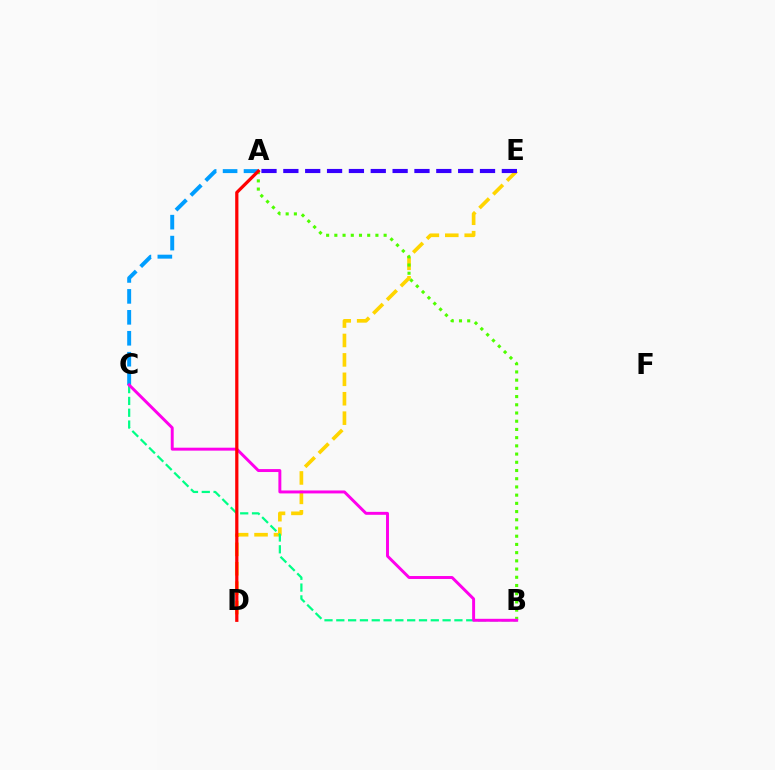{('A', 'C'): [{'color': '#009eff', 'line_style': 'dashed', 'thickness': 2.84}], ('D', 'E'): [{'color': '#ffd500', 'line_style': 'dashed', 'thickness': 2.64}], ('A', 'B'): [{'color': '#4fff00', 'line_style': 'dotted', 'thickness': 2.23}], ('B', 'C'): [{'color': '#00ff86', 'line_style': 'dashed', 'thickness': 1.6}, {'color': '#ff00ed', 'line_style': 'solid', 'thickness': 2.12}], ('A', 'D'): [{'color': '#ff0000', 'line_style': 'solid', 'thickness': 2.32}], ('A', 'E'): [{'color': '#3700ff', 'line_style': 'dashed', 'thickness': 2.97}]}